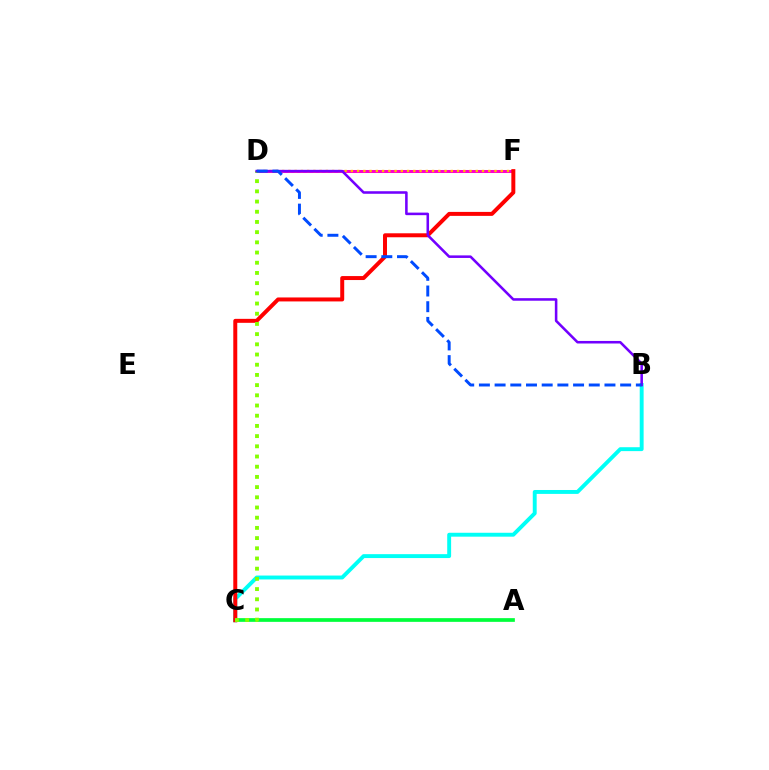{('A', 'C'): [{'color': '#00ff39', 'line_style': 'solid', 'thickness': 2.66}], ('B', 'C'): [{'color': '#00fff6', 'line_style': 'solid', 'thickness': 2.81}], ('D', 'F'): [{'color': '#ff00cf', 'line_style': 'solid', 'thickness': 2.17}, {'color': '#ffbd00', 'line_style': 'dotted', 'thickness': 1.7}], ('C', 'F'): [{'color': '#ff0000', 'line_style': 'solid', 'thickness': 2.86}], ('C', 'D'): [{'color': '#84ff00', 'line_style': 'dotted', 'thickness': 2.77}], ('B', 'D'): [{'color': '#7200ff', 'line_style': 'solid', 'thickness': 1.84}, {'color': '#004bff', 'line_style': 'dashed', 'thickness': 2.13}]}